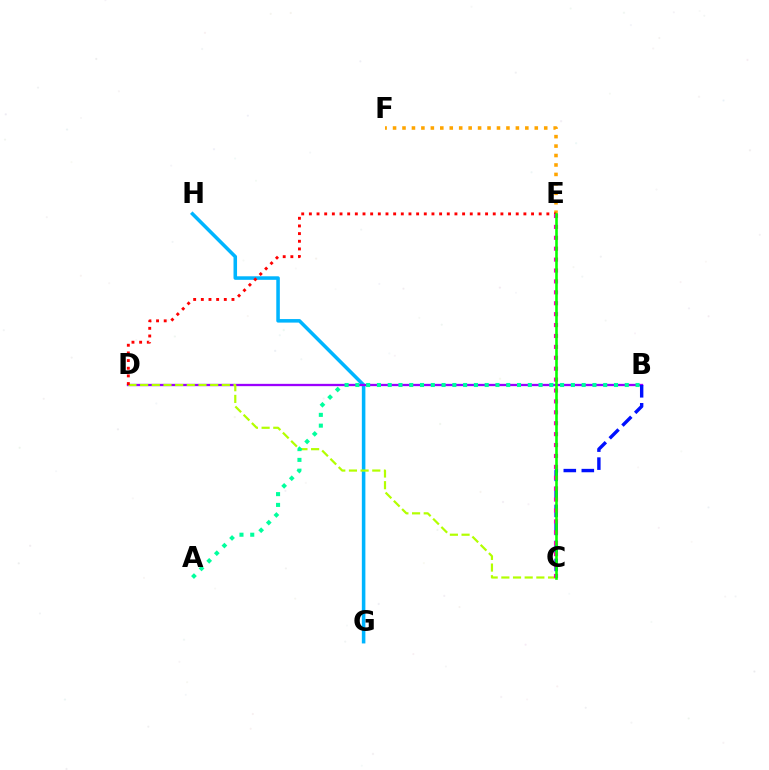{('G', 'H'): [{'color': '#00b5ff', 'line_style': 'solid', 'thickness': 2.55}], ('B', 'D'): [{'color': '#9b00ff', 'line_style': 'solid', 'thickness': 1.66}], ('E', 'F'): [{'color': '#ffa500', 'line_style': 'dotted', 'thickness': 2.57}], ('B', 'C'): [{'color': '#0010ff', 'line_style': 'dashed', 'thickness': 2.45}], ('C', 'D'): [{'color': '#b3ff00', 'line_style': 'dashed', 'thickness': 1.59}], ('D', 'E'): [{'color': '#ff0000', 'line_style': 'dotted', 'thickness': 2.08}], ('A', 'B'): [{'color': '#00ff9d', 'line_style': 'dotted', 'thickness': 2.93}], ('C', 'E'): [{'color': '#ff00bd', 'line_style': 'dotted', 'thickness': 2.96}, {'color': '#08ff00', 'line_style': 'solid', 'thickness': 1.87}]}